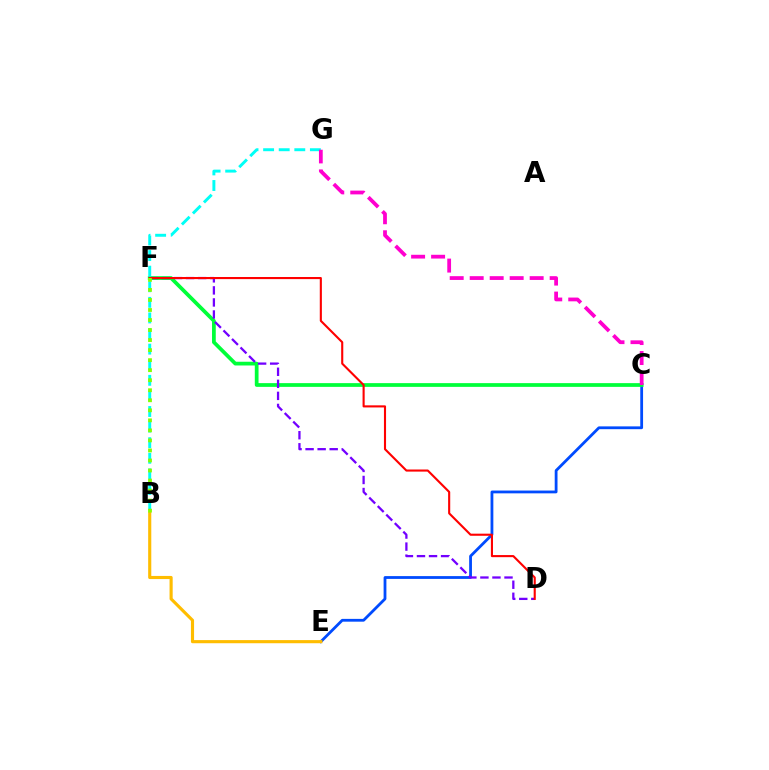{('C', 'E'): [{'color': '#004bff', 'line_style': 'solid', 'thickness': 2.01}], ('C', 'F'): [{'color': '#00ff39', 'line_style': 'solid', 'thickness': 2.69}], ('D', 'F'): [{'color': '#7200ff', 'line_style': 'dashed', 'thickness': 1.64}, {'color': '#ff0000', 'line_style': 'solid', 'thickness': 1.52}], ('B', 'G'): [{'color': '#00fff6', 'line_style': 'dashed', 'thickness': 2.12}], ('B', 'E'): [{'color': '#ffbd00', 'line_style': 'solid', 'thickness': 2.25}], ('B', 'F'): [{'color': '#84ff00', 'line_style': 'dotted', 'thickness': 2.73}], ('C', 'G'): [{'color': '#ff00cf', 'line_style': 'dashed', 'thickness': 2.72}]}